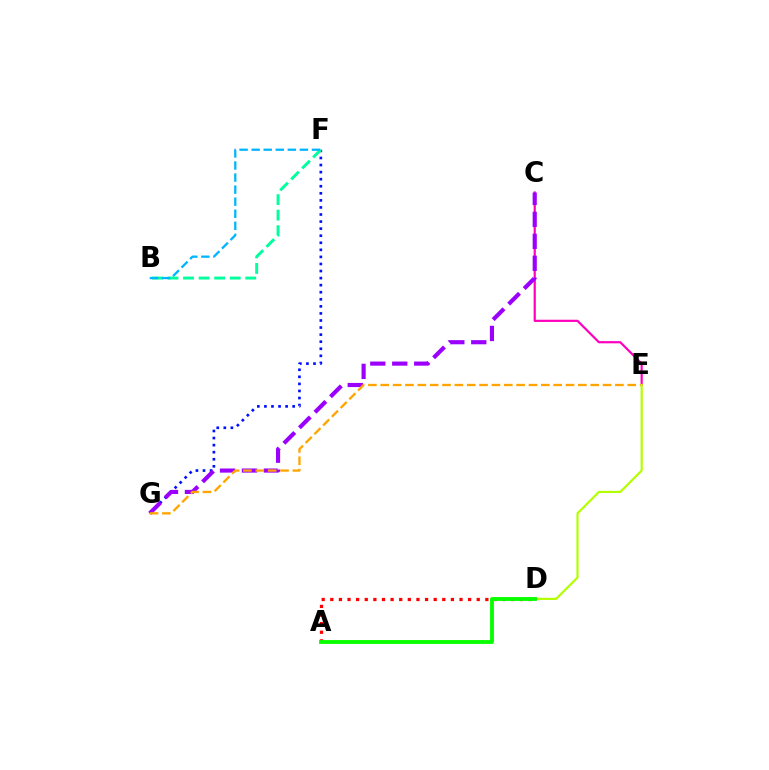{('F', 'G'): [{'color': '#0010ff', 'line_style': 'dotted', 'thickness': 1.92}], ('A', 'D'): [{'color': '#ff0000', 'line_style': 'dotted', 'thickness': 2.34}, {'color': '#08ff00', 'line_style': 'solid', 'thickness': 2.78}], ('C', 'E'): [{'color': '#ff00bd', 'line_style': 'solid', 'thickness': 1.58}], ('C', 'G'): [{'color': '#9b00ff', 'line_style': 'dashed', 'thickness': 2.98}], ('B', 'F'): [{'color': '#00ff9d', 'line_style': 'dashed', 'thickness': 2.11}, {'color': '#00b5ff', 'line_style': 'dashed', 'thickness': 1.64}], ('E', 'G'): [{'color': '#ffa500', 'line_style': 'dashed', 'thickness': 1.68}], ('D', 'E'): [{'color': '#b3ff00', 'line_style': 'solid', 'thickness': 1.57}]}